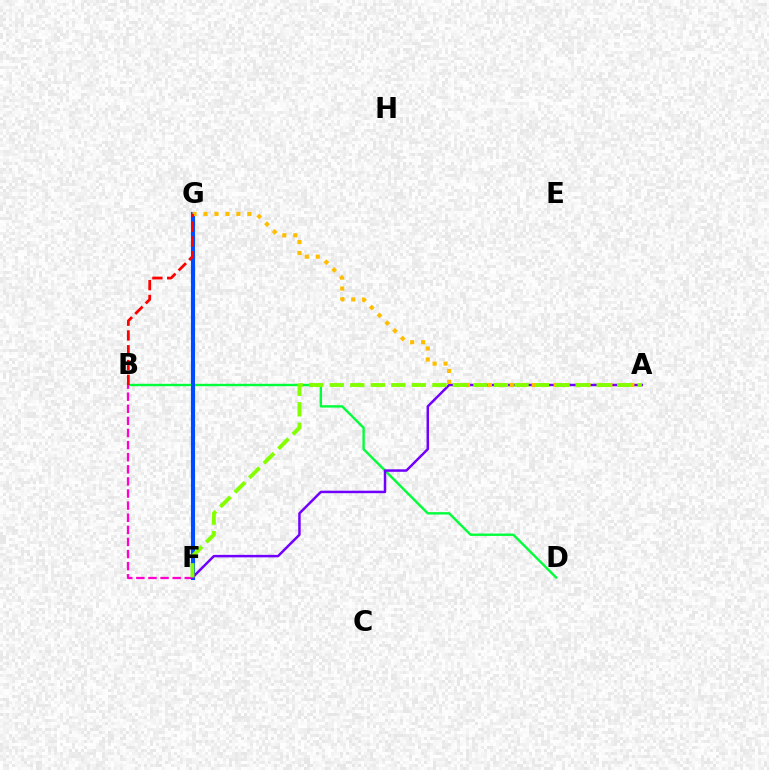{('F', 'G'): [{'color': '#00fff6', 'line_style': 'solid', 'thickness': 2.02}, {'color': '#004bff', 'line_style': 'solid', 'thickness': 2.98}], ('B', 'D'): [{'color': '#00ff39', 'line_style': 'solid', 'thickness': 1.71}], ('B', 'F'): [{'color': '#ff00cf', 'line_style': 'dashed', 'thickness': 1.64}], ('A', 'F'): [{'color': '#7200ff', 'line_style': 'solid', 'thickness': 1.79}, {'color': '#84ff00', 'line_style': 'dashed', 'thickness': 2.79}], ('A', 'G'): [{'color': '#ffbd00', 'line_style': 'dotted', 'thickness': 2.98}], ('B', 'G'): [{'color': '#ff0000', 'line_style': 'dashed', 'thickness': 2.01}]}